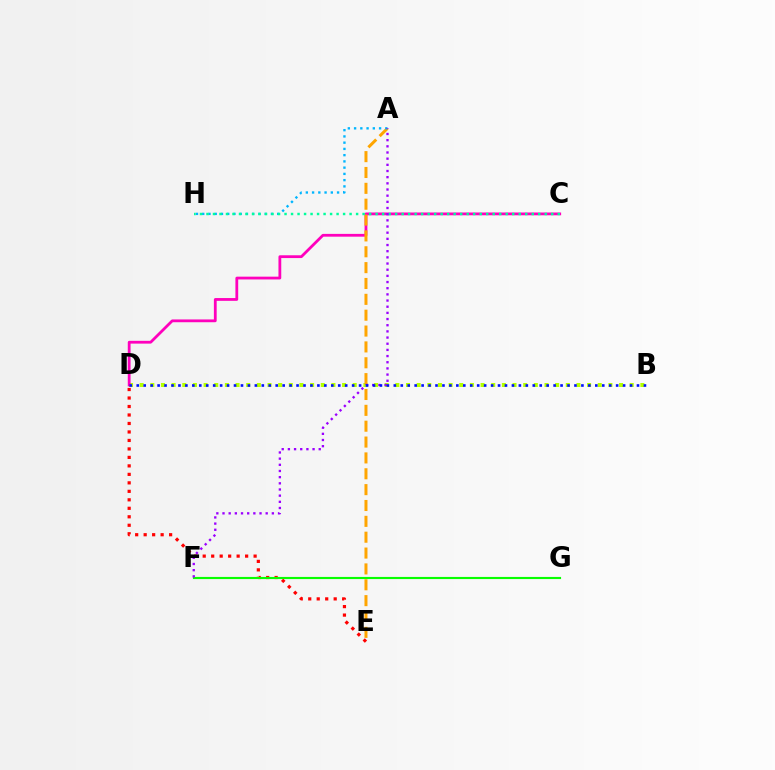{('B', 'D'): [{'color': '#b3ff00', 'line_style': 'dotted', 'thickness': 2.89}, {'color': '#0010ff', 'line_style': 'dotted', 'thickness': 1.89}], ('C', 'D'): [{'color': '#ff00bd', 'line_style': 'solid', 'thickness': 2.01}], ('A', 'E'): [{'color': '#ffa500', 'line_style': 'dashed', 'thickness': 2.15}], ('D', 'E'): [{'color': '#ff0000', 'line_style': 'dotted', 'thickness': 2.3}], ('A', 'H'): [{'color': '#00b5ff', 'line_style': 'dotted', 'thickness': 1.7}], ('C', 'H'): [{'color': '#00ff9d', 'line_style': 'dotted', 'thickness': 1.77}], ('F', 'G'): [{'color': '#08ff00', 'line_style': 'solid', 'thickness': 1.54}], ('A', 'F'): [{'color': '#9b00ff', 'line_style': 'dotted', 'thickness': 1.68}]}